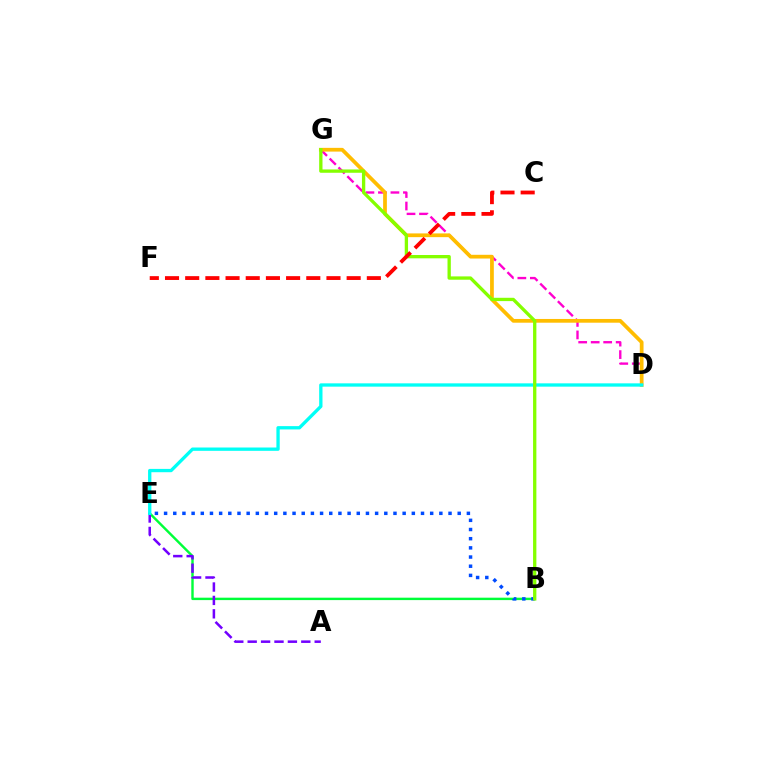{('D', 'G'): [{'color': '#ff00cf', 'line_style': 'dashed', 'thickness': 1.7}, {'color': '#ffbd00', 'line_style': 'solid', 'thickness': 2.69}], ('B', 'E'): [{'color': '#00ff39', 'line_style': 'solid', 'thickness': 1.74}, {'color': '#004bff', 'line_style': 'dotted', 'thickness': 2.49}], ('A', 'E'): [{'color': '#7200ff', 'line_style': 'dashed', 'thickness': 1.82}], ('D', 'E'): [{'color': '#00fff6', 'line_style': 'solid', 'thickness': 2.39}], ('B', 'G'): [{'color': '#84ff00', 'line_style': 'solid', 'thickness': 2.39}], ('C', 'F'): [{'color': '#ff0000', 'line_style': 'dashed', 'thickness': 2.74}]}